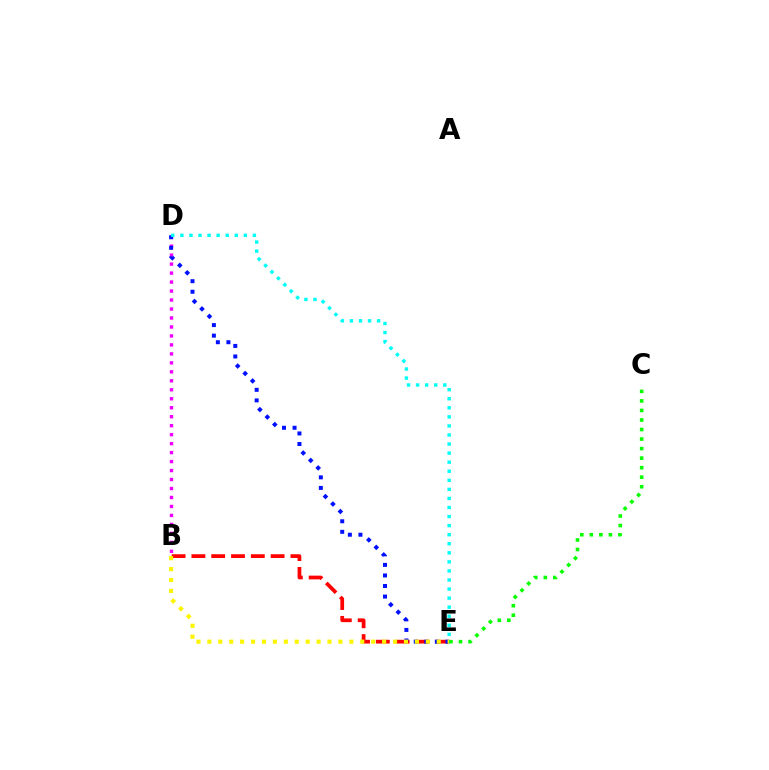{('B', 'D'): [{'color': '#ee00ff', 'line_style': 'dotted', 'thickness': 2.44}], ('B', 'E'): [{'color': '#ff0000', 'line_style': 'dashed', 'thickness': 2.69}, {'color': '#fcf500', 'line_style': 'dotted', 'thickness': 2.97}], ('D', 'E'): [{'color': '#0010ff', 'line_style': 'dotted', 'thickness': 2.87}, {'color': '#00fff6', 'line_style': 'dotted', 'thickness': 2.46}], ('C', 'E'): [{'color': '#08ff00', 'line_style': 'dotted', 'thickness': 2.59}]}